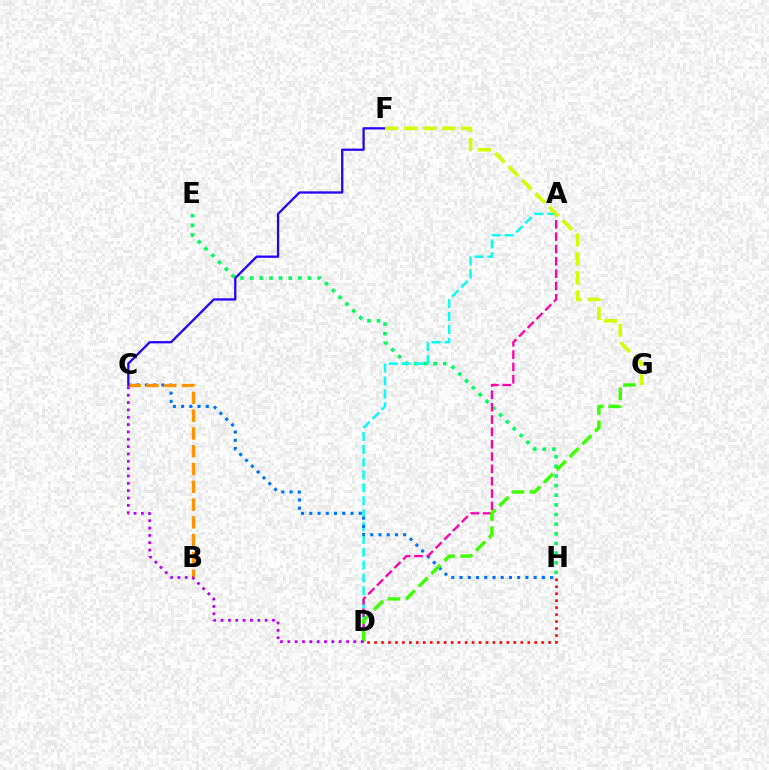{('E', 'H'): [{'color': '#00ff5c', 'line_style': 'dotted', 'thickness': 2.62}], ('A', 'D'): [{'color': '#00fff6', 'line_style': 'dashed', 'thickness': 1.75}, {'color': '#ff00ac', 'line_style': 'dashed', 'thickness': 1.68}], ('C', 'H'): [{'color': '#0074ff', 'line_style': 'dotted', 'thickness': 2.24}], ('B', 'C'): [{'color': '#ff9400', 'line_style': 'dashed', 'thickness': 2.42}], ('C', 'F'): [{'color': '#2500ff', 'line_style': 'solid', 'thickness': 1.64}], ('D', 'G'): [{'color': '#3dff00', 'line_style': 'dashed', 'thickness': 2.46}], ('F', 'G'): [{'color': '#d1ff00', 'line_style': 'dashed', 'thickness': 2.58}], ('C', 'D'): [{'color': '#b900ff', 'line_style': 'dotted', 'thickness': 2.0}], ('D', 'H'): [{'color': '#ff0000', 'line_style': 'dotted', 'thickness': 1.89}]}